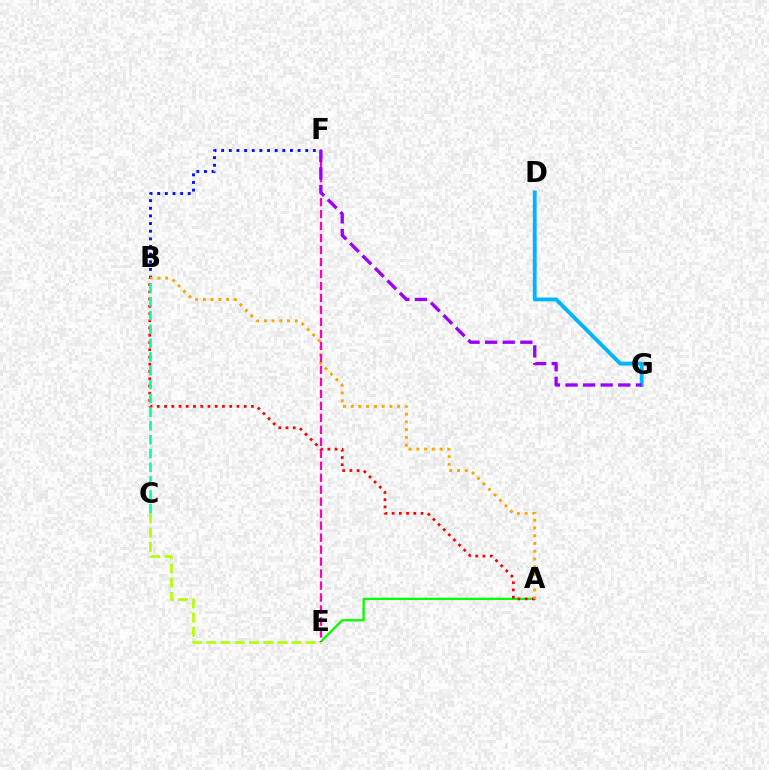{('A', 'E'): [{'color': '#08ff00', 'line_style': 'solid', 'thickness': 1.66}], ('A', 'B'): [{'color': '#ff0000', 'line_style': 'dotted', 'thickness': 1.97}, {'color': '#ffa500', 'line_style': 'dotted', 'thickness': 2.11}], ('C', 'E'): [{'color': '#b3ff00', 'line_style': 'dashed', 'thickness': 1.93}], ('B', 'F'): [{'color': '#0010ff', 'line_style': 'dotted', 'thickness': 2.08}], ('E', 'F'): [{'color': '#ff00bd', 'line_style': 'dashed', 'thickness': 1.63}], ('B', 'C'): [{'color': '#00ff9d', 'line_style': 'dashed', 'thickness': 1.87}], ('D', 'G'): [{'color': '#00b5ff', 'line_style': 'solid', 'thickness': 2.79}], ('F', 'G'): [{'color': '#9b00ff', 'line_style': 'dashed', 'thickness': 2.39}]}